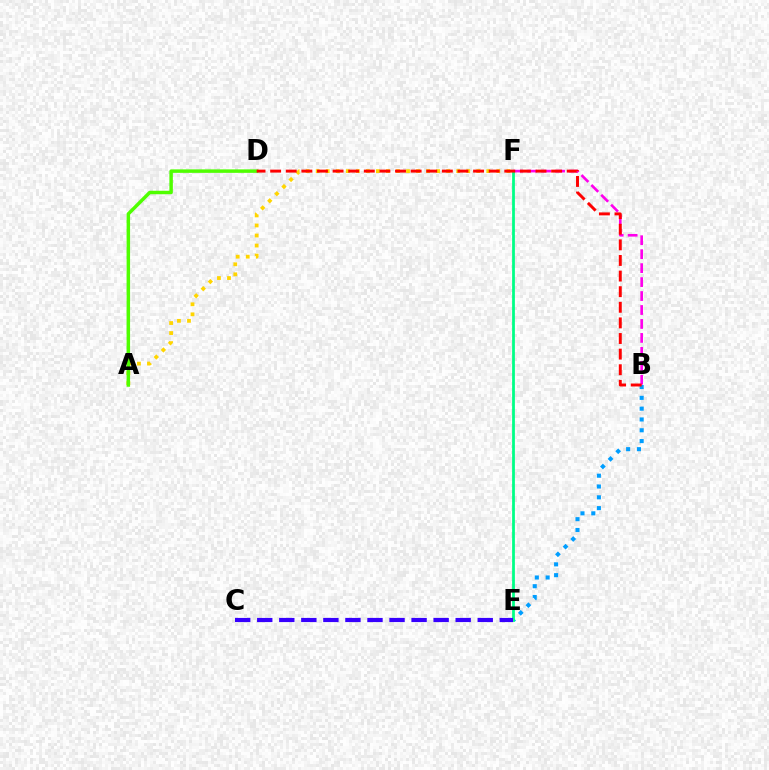{('A', 'F'): [{'color': '#ffd500', 'line_style': 'dotted', 'thickness': 2.73}], ('B', 'E'): [{'color': '#009eff', 'line_style': 'dotted', 'thickness': 2.94}], ('B', 'F'): [{'color': '#ff00ed', 'line_style': 'dashed', 'thickness': 1.9}], ('E', 'F'): [{'color': '#00ff86', 'line_style': 'solid', 'thickness': 1.99}], ('C', 'E'): [{'color': '#3700ff', 'line_style': 'dashed', 'thickness': 3.0}], ('A', 'D'): [{'color': '#4fff00', 'line_style': 'solid', 'thickness': 2.5}], ('B', 'D'): [{'color': '#ff0000', 'line_style': 'dashed', 'thickness': 2.12}]}